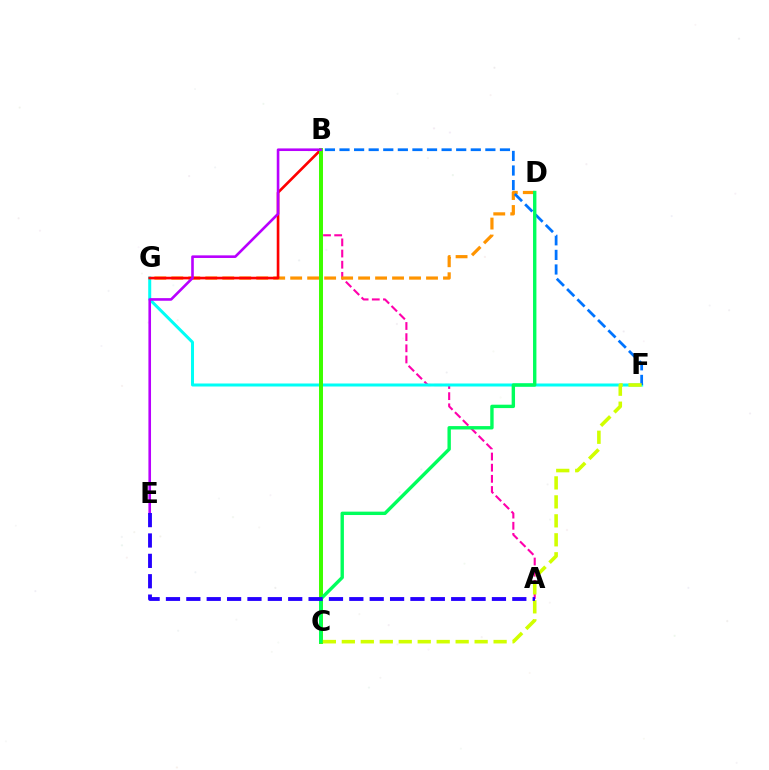{('A', 'B'): [{'color': '#ff00ac', 'line_style': 'dashed', 'thickness': 1.52}], ('D', 'G'): [{'color': '#ff9400', 'line_style': 'dashed', 'thickness': 2.31}], ('F', 'G'): [{'color': '#00fff6', 'line_style': 'solid', 'thickness': 2.17}], ('B', 'G'): [{'color': '#ff0000', 'line_style': 'solid', 'thickness': 1.91}], ('B', 'C'): [{'color': '#3dff00', 'line_style': 'solid', 'thickness': 2.86}], ('B', 'F'): [{'color': '#0074ff', 'line_style': 'dashed', 'thickness': 1.98}], ('B', 'E'): [{'color': '#b900ff', 'line_style': 'solid', 'thickness': 1.88}], ('C', 'F'): [{'color': '#d1ff00', 'line_style': 'dashed', 'thickness': 2.58}], ('C', 'D'): [{'color': '#00ff5c', 'line_style': 'solid', 'thickness': 2.44}], ('A', 'E'): [{'color': '#2500ff', 'line_style': 'dashed', 'thickness': 2.77}]}